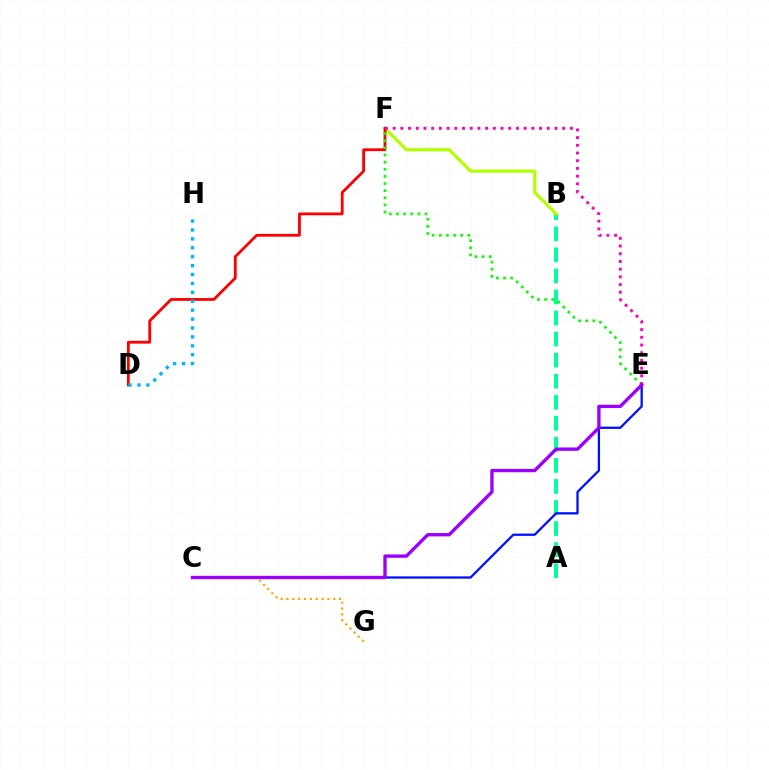{('A', 'B'): [{'color': '#00ff9d', 'line_style': 'dashed', 'thickness': 2.86}], ('B', 'F'): [{'color': '#b3ff00', 'line_style': 'solid', 'thickness': 2.3}], ('D', 'F'): [{'color': '#ff0000', 'line_style': 'solid', 'thickness': 2.02}], ('E', 'F'): [{'color': '#08ff00', 'line_style': 'dotted', 'thickness': 1.94}, {'color': '#ff00bd', 'line_style': 'dotted', 'thickness': 2.09}], ('C', 'G'): [{'color': '#ffa500', 'line_style': 'dotted', 'thickness': 1.59}], ('D', 'H'): [{'color': '#00b5ff', 'line_style': 'dotted', 'thickness': 2.42}], ('C', 'E'): [{'color': '#0010ff', 'line_style': 'solid', 'thickness': 1.65}, {'color': '#9b00ff', 'line_style': 'solid', 'thickness': 2.41}]}